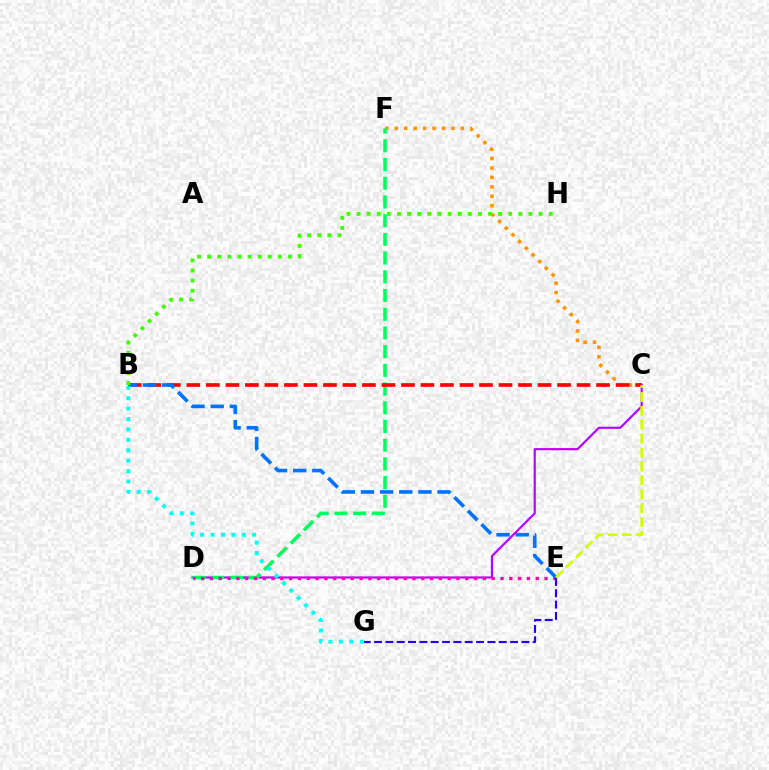{('C', 'F'): [{'color': '#ff9400', 'line_style': 'dotted', 'thickness': 2.57}], ('C', 'D'): [{'color': '#b900ff', 'line_style': 'solid', 'thickness': 1.55}], ('D', 'F'): [{'color': '#00ff5c', 'line_style': 'dashed', 'thickness': 2.54}], ('B', 'C'): [{'color': '#ff0000', 'line_style': 'dashed', 'thickness': 2.65}], ('D', 'E'): [{'color': '#ff00ac', 'line_style': 'dotted', 'thickness': 2.39}], ('B', 'E'): [{'color': '#0074ff', 'line_style': 'dashed', 'thickness': 2.6}], ('B', 'G'): [{'color': '#00fff6', 'line_style': 'dotted', 'thickness': 2.83}], ('C', 'E'): [{'color': '#d1ff00', 'line_style': 'dashed', 'thickness': 1.89}], ('B', 'H'): [{'color': '#3dff00', 'line_style': 'dotted', 'thickness': 2.75}], ('E', 'G'): [{'color': '#2500ff', 'line_style': 'dashed', 'thickness': 1.54}]}